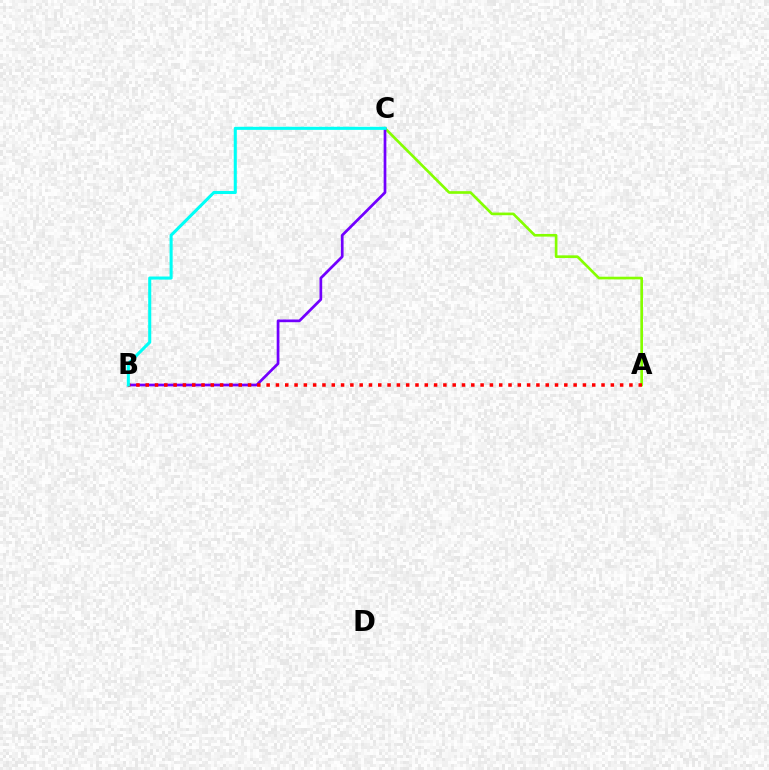{('A', 'C'): [{'color': '#84ff00', 'line_style': 'solid', 'thickness': 1.91}], ('B', 'C'): [{'color': '#7200ff', 'line_style': 'solid', 'thickness': 1.96}, {'color': '#00fff6', 'line_style': 'solid', 'thickness': 2.21}], ('A', 'B'): [{'color': '#ff0000', 'line_style': 'dotted', 'thickness': 2.53}]}